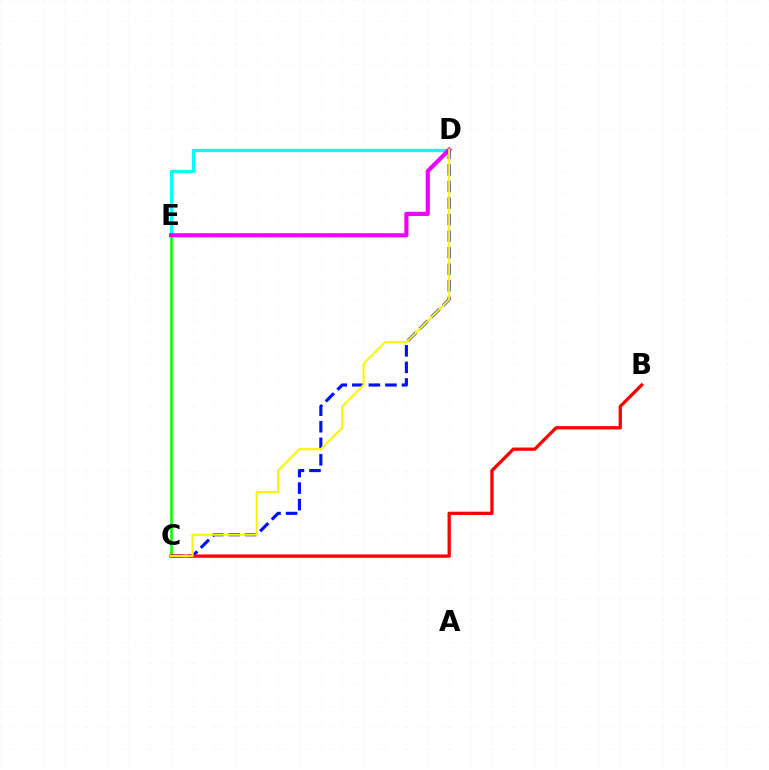{('D', 'E'): [{'color': '#00fff6', 'line_style': 'solid', 'thickness': 2.39}, {'color': '#ee00ff', 'line_style': 'solid', 'thickness': 2.97}], ('C', 'E'): [{'color': '#08ff00', 'line_style': 'solid', 'thickness': 1.84}], ('C', 'D'): [{'color': '#0010ff', 'line_style': 'dashed', 'thickness': 2.25}, {'color': '#fcf500', 'line_style': 'solid', 'thickness': 1.53}], ('B', 'C'): [{'color': '#ff0000', 'line_style': 'solid', 'thickness': 2.35}]}